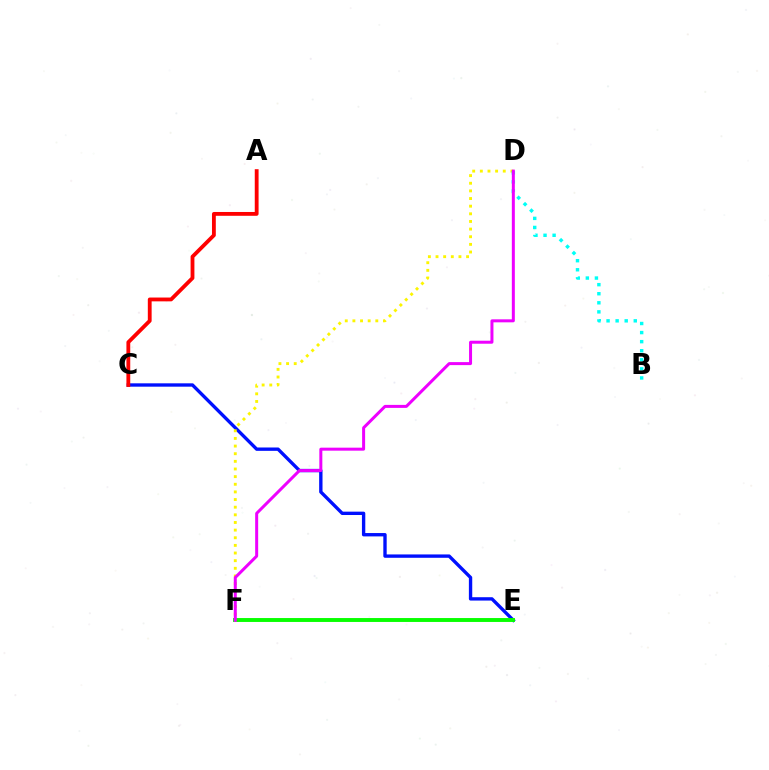{('C', 'E'): [{'color': '#0010ff', 'line_style': 'solid', 'thickness': 2.42}], ('A', 'C'): [{'color': '#ff0000', 'line_style': 'solid', 'thickness': 2.75}], ('D', 'F'): [{'color': '#fcf500', 'line_style': 'dotted', 'thickness': 2.08}, {'color': '#ee00ff', 'line_style': 'solid', 'thickness': 2.16}], ('B', 'D'): [{'color': '#00fff6', 'line_style': 'dotted', 'thickness': 2.46}], ('E', 'F'): [{'color': '#08ff00', 'line_style': 'solid', 'thickness': 2.81}]}